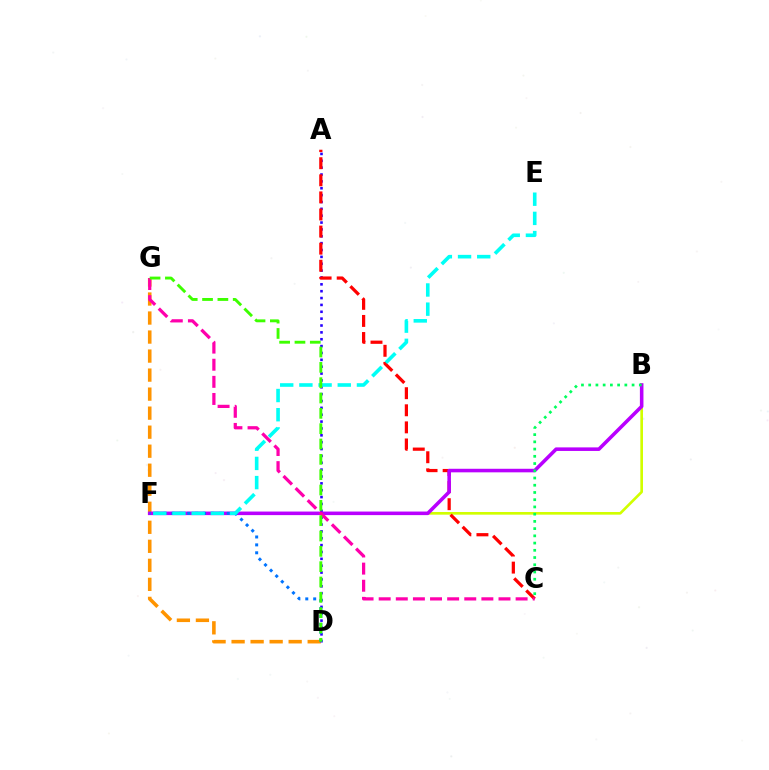{('B', 'F'): [{'color': '#d1ff00', 'line_style': 'solid', 'thickness': 1.91}, {'color': '#b900ff', 'line_style': 'solid', 'thickness': 2.56}], ('D', 'G'): [{'color': '#ff9400', 'line_style': 'dashed', 'thickness': 2.58}, {'color': '#3dff00', 'line_style': 'dashed', 'thickness': 2.08}], ('A', 'D'): [{'color': '#2500ff', 'line_style': 'dotted', 'thickness': 1.86}], ('A', 'C'): [{'color': '#ff0000', 'line_style': 'dashed', 'thickness': 2.32}], ('C', 'G'): [{'color': '#ff00ac', 'line_style': 'dashed', 'thickness': 2.33}], ('B', 'C'): [{'color': '#00ff5c', 'line_style': 'dotted', 'thickness': 1.96}], ('D', 'F'): [{'color': '#0074ff', 'line_style': 'dotted', 'thickness': 2.15}], ('E', 'F'): [{'color': '#00fff6', 'line_style': 'dashed', 'thickness': 2.61}]}